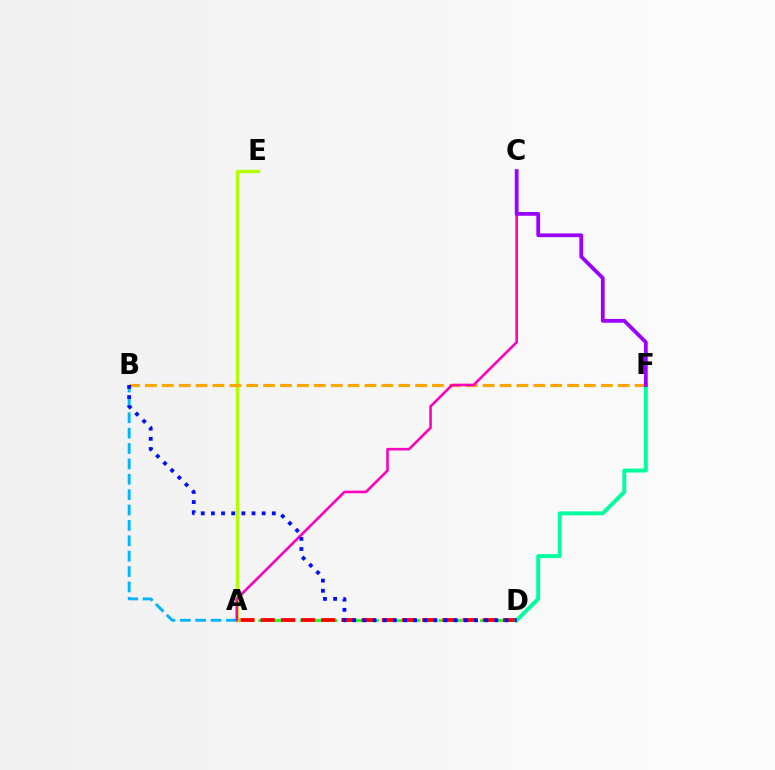{('A', 'D'): [{'color': '#08ff00', 'line_style': 'dashed', 'thickness': 1.88}, {'color': '#ff0000', 'line_style': 'dashed', 'thickness': 2.74}], ('A', 'B'): [{'color': '#00b5ff', 'line_style': 'dashed', 'thickness': 2.09}], ('A', 'E'): [{'color': '#b3ff00', 'line_style': 'solid', 'thickness': 2.41}], ('B', 'F'): [{'color': '#ffa500', 'line_style': 'dashed', 'thickness': 2.29}], ('A', 'C'): [{'color': '#ff00bd', 'line_style': 'solid', 'thickness': 1.87}], ('D', 'F'): [{'color': '#00ff9d', 'line_style': 'solid', 'thickness': 2.84}], ('B', 'D'): [{'color': '#0010ff', 'line_style': 'dotted', 'thickness': 2.76}], ('C', 'F'): [{'color': '#9b00ff', 'line_style': 'solid', 'thickness': 2.71}]}